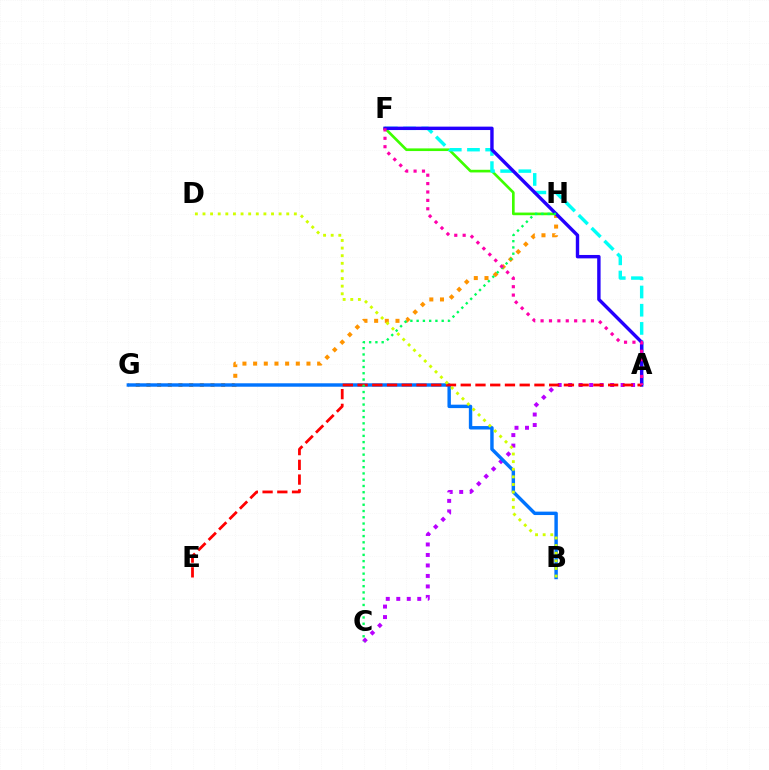{('A', 'C'): [{'color': '#b900ff', 'line_style': 'dotted', 'thickness': 2.85}], ('F', 'H'): [{'color': '#3dff00', 'line_style': 'solid', 'thickness': 1.92}], ('G', 'H'): [{'color': '#ff9400', 'line_style': 'dotted', 'thickness': 2.9}], ('A', 'F'): [{'color': '#00fff6', 'line_style': 'dashed', 'thickness': 2.47}, {'color': '#2500ff', 'line_style': 'solid', 'thickness': 2.45}, {'color': '#ff00ac', 'line_style': 'dotted', 'thickness': 2.28}], ('B', 'G'): [{'color': '#0074ff', 'line_style': 'solid', 'thickness': 2.47}], ('A', 'E'): [{'color': '#ff0000', 'line_style': 'dashed', 'thickness': 2.0}], ('C', 'H'): [{'color': '#00ff5c', 'line_style': 'dotted', 'thickness': 1.7}], ('B', 'D'): [{'color': '#d1ff00', 'line_style': 'dotted', 'thickness': 2.07}]}